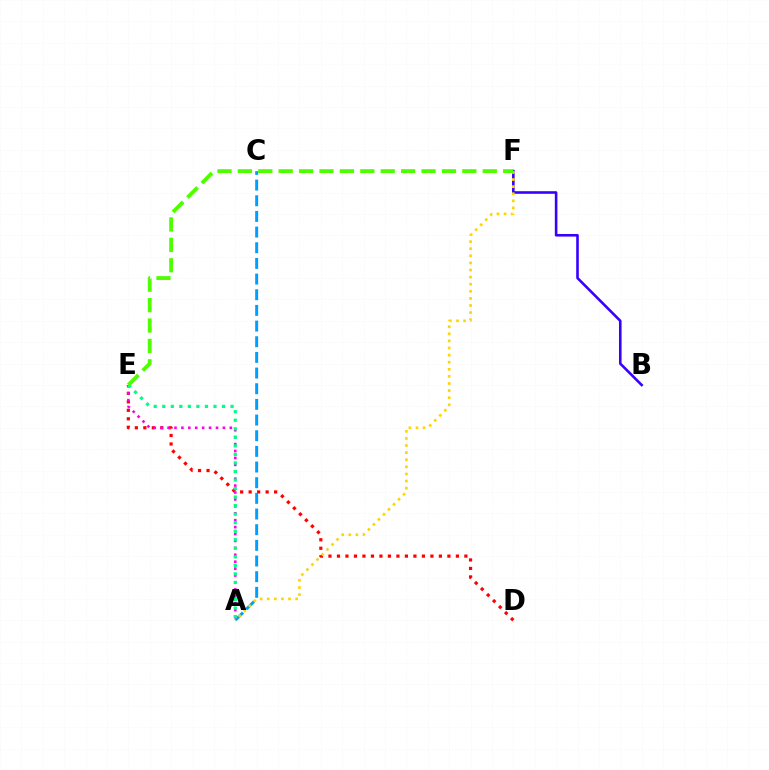{('D', 'E'): [{'color': '#ff0000', 'line_style': 'dotted', 'thickness': 2.31}], ('A', 'C'): [{'color': '#009eff', 'line_style': 'dashed', 'thickness': 2.13}], ('A', 'E'): [{'color': '#ff00ed', 'line_style': 'dotted', 'thickness': 1.88}, {'color': '#00ff86', 'line_style': 'dotted', 'thickness': 2.32}], ('B', 'F'): [{'color': '#3700ff', 'line_style': 'solid', 'thickness': 1.87}], ('A', 'F'): [{'color': '#ffd500', 'line_style': 'dotted', 'thickness': 1.93}], ('E', 'F'): [{'color': '#4fff00', 'line_style': 'dashed', 'thickness': 2.77}]}